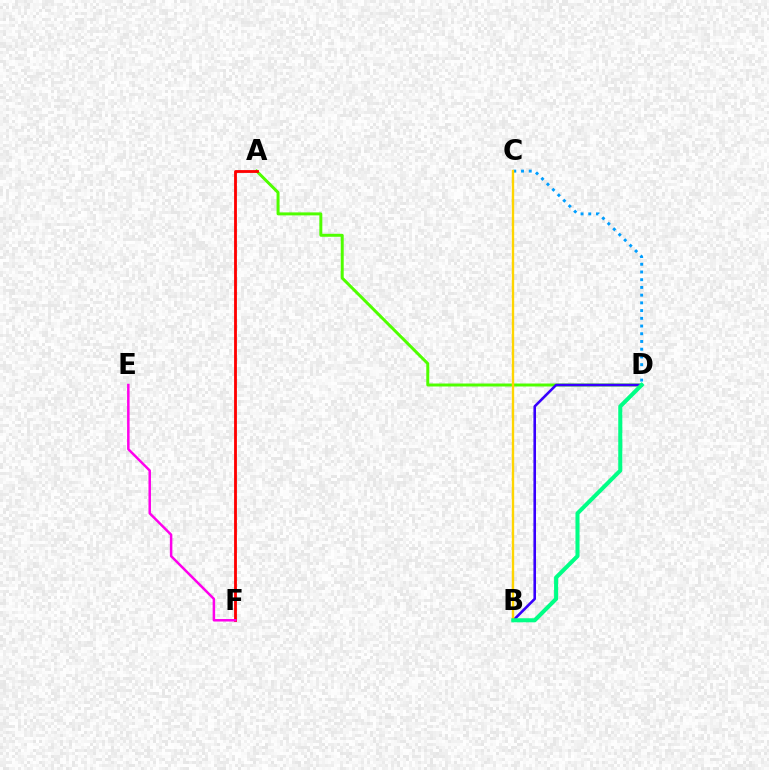{('A', 'D'): [{'color': '#4fff00', 'line_style': 'solid', 'thickness': 2.14}], ('A', 'F'): [{'color': '#ff0000', 'line_style': 'solid', 'thickness': 2.03}], ('C', 'D'): [{'color': '#009eff', 'line_style': 'dotted', 'thickness': 2.1}], ('B', 'D'): [{'color': '#3700ff', 'line_style': 'solid', 'thickness': 1.87}, {'color': '#00ff86', 'line_style': 'solid', 'thickness': 2.92}], ('B', 'C'): [{'color': '#ffd500', 'line_style': 'solid', 'thickness': 1.7}], ('E', 'F'): [{'color': '#ff00ed', 'line_style': 'solid', 'thickness': 1.8}]}